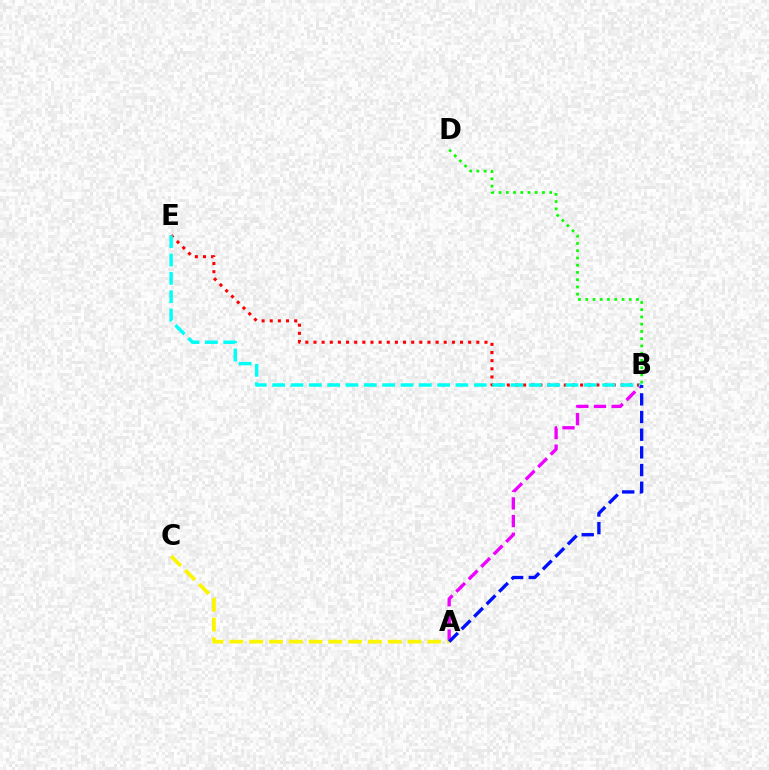{('B', 'D'): [{'color': '#08ff00', 'line_style': 'dotted', 'thickness': 1.97}], ('B', 'E'): [{'color': '#ff0000', 'line_style': 'dotted', 'thickness': 2.21}, {'color': '#00fff6', 'line_style': 'dashed', 'thickness': 2.49}], ('A', 'B'): [{'color': '#ee00ff', 'line_style': 'dashed', 'thickness': 2.39}, {'color': '#0010ff', 'line_style': 'dashed', 'thickness': 2.4}], ('A', 'C'): [{'color': '#fcf500', 'line_style': 'dashed', 'thickness': 2.69}]}